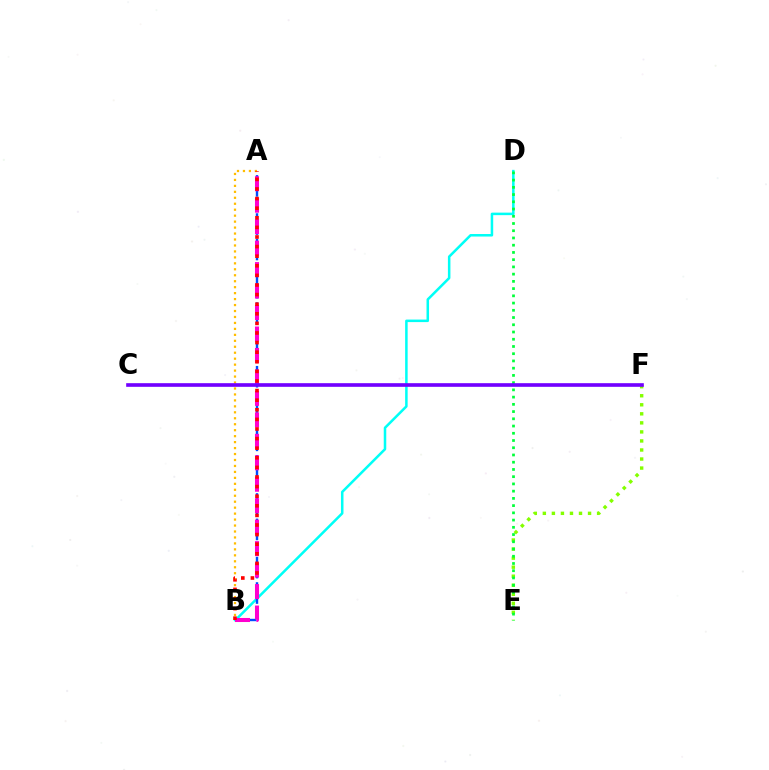{('B', 'D'): [{'color': '#00fff6', 'line_style': 'solid', 'thickness': 1.82}], ('A', 'B'): [{'color': '#004bff', 'line_style': 'dashed', 'thickness': 1.73}, {'color': '#ffbd00', 'line_style': 'dotted', 'thickness': 1.62}, {'color': '#ff00cf', 'line_style': 'dashed', 'thickness': 2.92}, {'color': '#ff0000', 'line_style': 'dotted', 'thickness': 2.61}], ('E', 'F'): [{'color': '#84ff00', 'line_style': 'dotted', 'thickness': 2.46}], ('D', 'E'): [{'color': '#00ff39', 'line_style': 'dotted', 'thickness': 1.97}], ('C', 'F'): [{'color': '#7200ff', 'line_style': 'solid', 'thickness': 2.62}]}